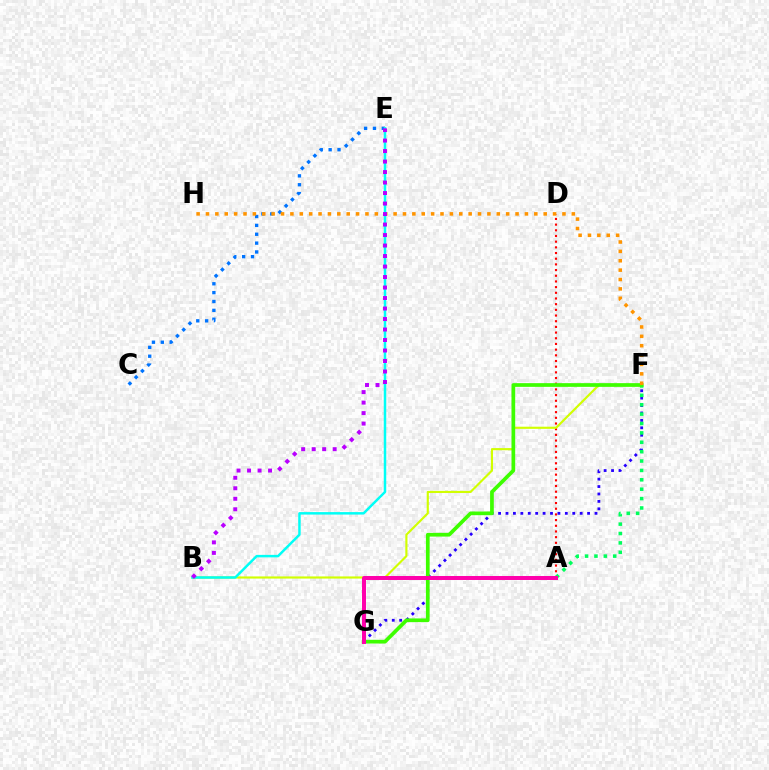{('C', 'E'): [{'color': '#0074ff', 'line_style': 'dotted', 'thickness': 2.41}], ('A', 'D'): [{'color': '#ff0000', 'line_style': 'dotted', 'thickness': 1.54}], ('B', 'F'): [{'color': '#d1ff00', 'line_style': 'solid', 'thickness': 1.55}], ('F', 'G'): [{'color': '#2500ff', 'line_style': 'dotted', 'thickness': 2.02}, {'color': '#3dff00', 'line_style': 'solid', 'thickness': 2.67}], ('A', 'F'): [{'color': '#00ff5c', 'line_style': 'dotted', 'thickness': 2.55}], ('F', 'H'): [{'color': '#ff9400', 'line_style': 'dotted', 'thickness': 2.55}], ('B', 'E'): [{'color': '#00fff6', 'line_style': 'solid', 'thickness': 1.79}, {'color': '#b900ff', 'line_style': 'dotted', 'thickness': 2.85}], ('A', 'G'): [{'color': '#ff00ac', 'line_style': 'solid', 'thickness': 2.86}]}